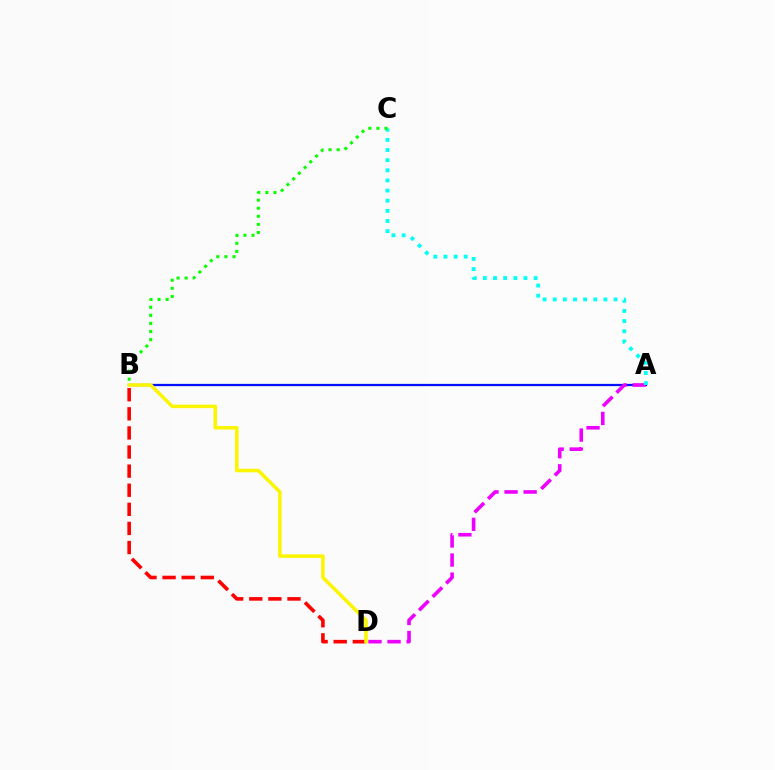{('B', 'D'): [{'color': '#ff0000', 'line_style': 'dashed', 'thickness': 2.6}, {'color': '#fcf500', 'line_style': 'solid', 'thickness': 2.54}], ('A', 'B'): [{'color': '#0010ff', 'line_style': 'solid', 'thickness': 1.63}], ('A', 'D'): [{'color': '#ee00ff', 'line_style': 'dashed', 'thickness': 2.59}], ('A', 'C'): [{'color': '#00fff6', 'line_style': 'dotted', 'thickness': 2.75}], ('B', 'C'): [{'color': '#08ff00', 'line_style': 'dotted', 'thickness': 2.2}]}